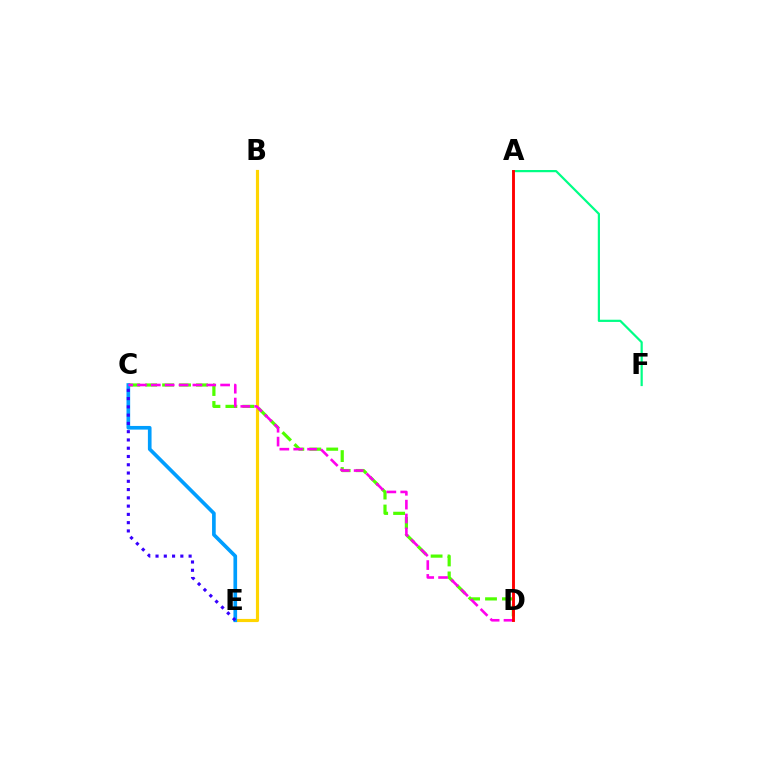{('A', 'F'): [{'color': '#00ff86', 'line_style': 'solid', 'thickness': 1.59}], ('B', 'E'): [{'color': '#ffd500', 'line_style': 'solid', 'thickness': 2.27}], ('C', 'D'): [{'color': '#4fff00', 'line_style': 'dashed', 'thickness': 2.3}, {'color': '#ff00ed', 'line_style': 'dashed', 'thickness': 1.88}], ('C', 'E'): [{'color': '#009eff', 'line_style': 'solid', 'thickness': 2.63}, {'color': '#3700ff', 'line_style': 'dotted', 'thickness': 2.25}], ('A', 'D'): [{'color': '#ff0000', 'line_style': 'solid', 'thickness': 2.07}]}